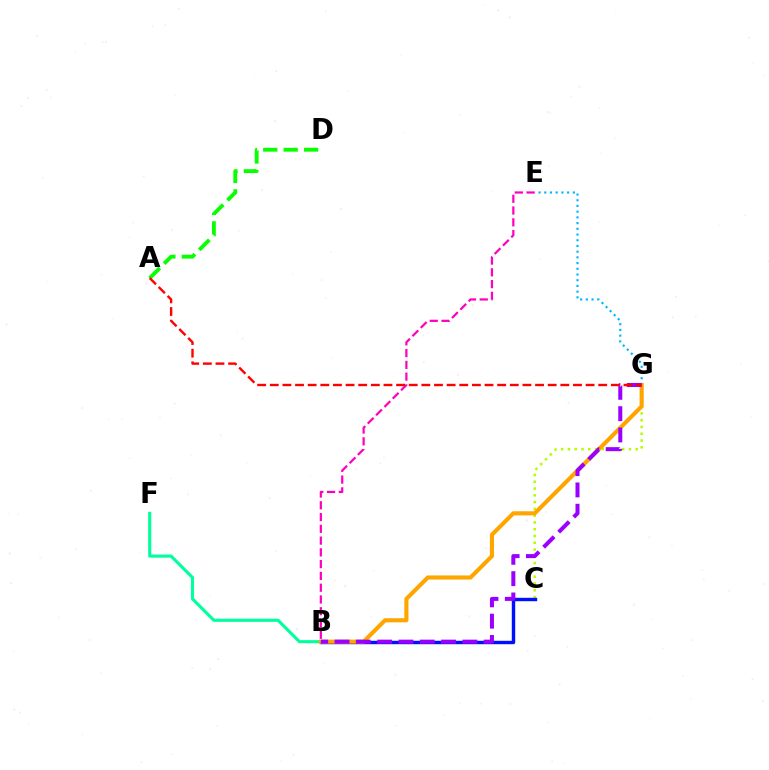{('C', 'G'): [{'color': '#b3ff00', 'line_style': 'dotted', 'thickness': 1.84}], ('B', 'C'): [{'color': '#0010ff', 'line_style': 'solid', 'thickness': 2.46}], ('A', 'D'): [{'color': '#08ff00', 'line_style': 'dashed', 'thickness': 2.77}], ('B', 'F'): [{'color': '#00ff9d', 'line_style': 'solid', 'thickness': 2.23}], ('E', 'G'): [{'color': '#00b5ff', 'line_style': 'dotted', 'thickness': 1.55}], ('B', 'G'): [{'color': '#ffa500', 'line_style': 'solid', 'thickness': 2.96}, {'color': '#9b00ff', 'line_style': 'dashed', 'thickness': 2.89}], ('B', 'E'): [{'color': '#ff00bd', 'line_style': 'dashed', 'thickness': 1.6}], ('A', 'G'): [{'color': '#ff0000', 'line_style': 'dashed', 'thickness': 1.72}]}